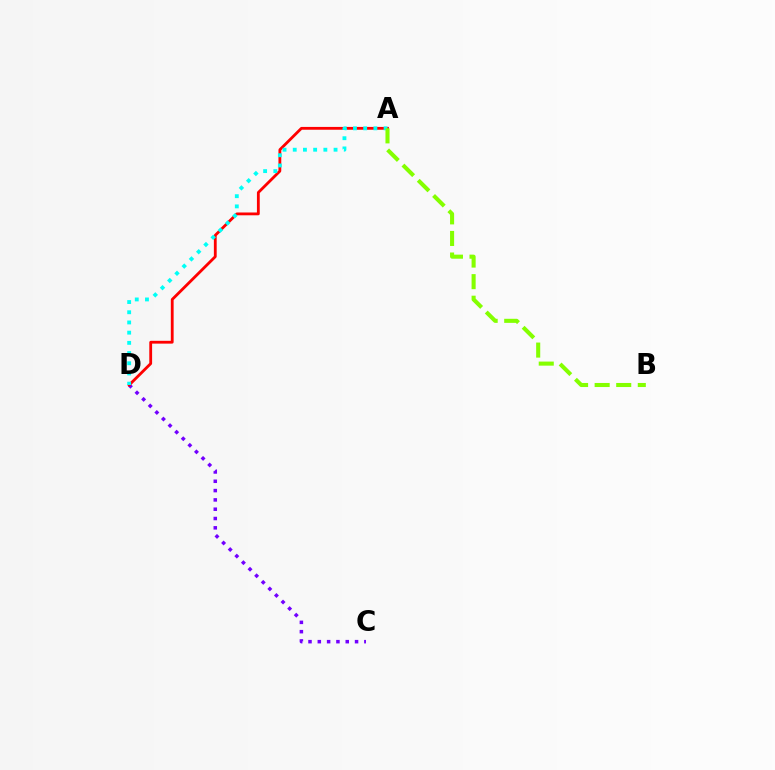{('C', 'D'): [{'color': '#7200ff', 'line_style': 'dotted', 'thickness': 2.53}], ('A', 'D'): [{'color': '#ff0000', 'line_style': 'solid', 'thickness': 2.02}, {'color': '#00fff6', 'line_style': 'dotted', 'thickness': 2.77}], ('A', 'B'): [{'color': '#84ff00', 'line_style': 'dashed', 'thickness': 2.93}]}